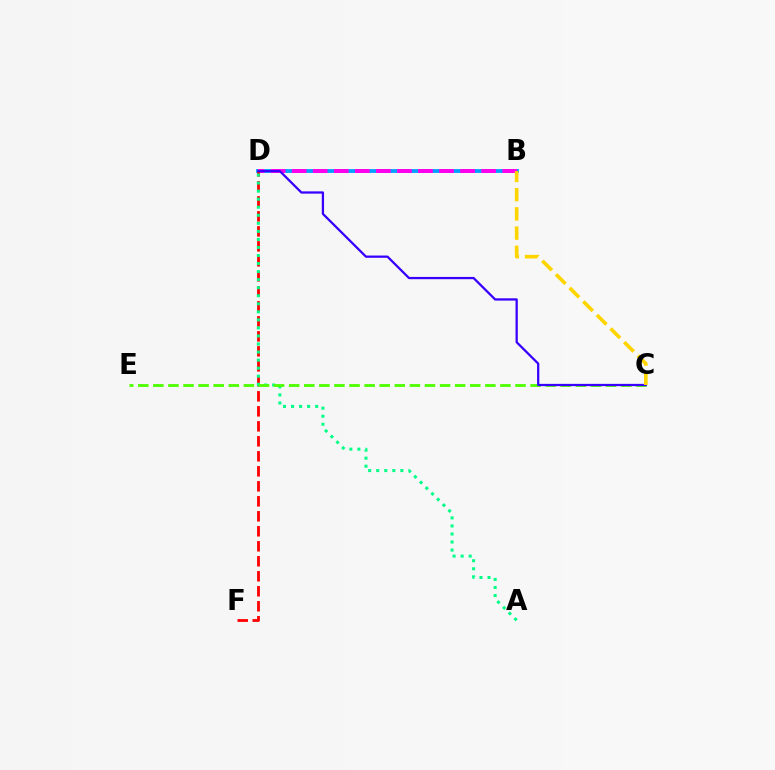{('B', 'D'): [{'color': '#009eff', 'line_style': 'solid', 'thickness': 2.73}, {'color': '#ff00ed', 'line_style': 'dashed', 'thickness': 2.86}], ('D', 'F'): [{'color': '#ff0000', 'line_style': 'dashed', 'thickness': 2.04}], ('A', 'D'): [{'color': '#00ff86', 'line_style': 'dotted', 'thickness': 2.19}], ('C', 'E'): [{'color': '#4fff00', 'line_style': 'dashed', 'thickness': 2.05}], ('C', 'D'): [{'color': '#3700ff', 'line_style': 'solid', 'thickness': 1.63}], ('B', 'C'): [{'color': '#ffd500', 'line_style': 'dashed', 'thickness': 2.61}]}